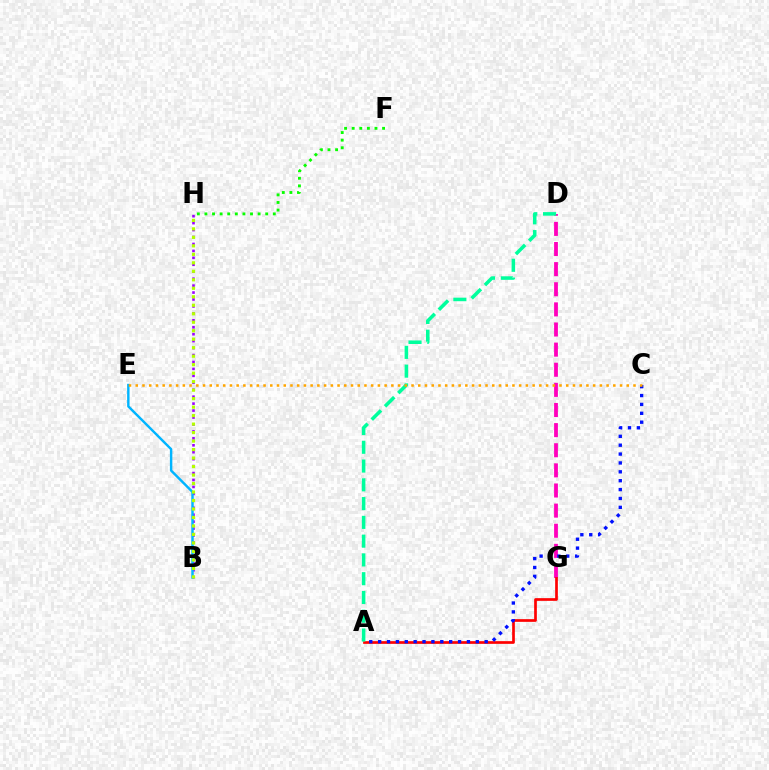{('D', 'G'): [{'color': '#ff00bd', 'line_style': 'dashed', 'thickness': 2.73}], ('A', 'G'): [{'color': '#ff0000', 'line_style': 'solid', 'thickness': 1.94}], ('A', 'D'): [{'color': '#00ff9d', 'line_style': 'dashed', 'thickness': 2.55}], ('B', 'H'): [{'color': '#9b00ff', 'line_style': 'dotted', 'thickness': 1.89}, {'color': '#b3ff00', 'line_style': 'dotted', 'thickness': 2.31}], ('B', 'E'): [{'color': '#00b5ff', 'line_style': 'solid', 'thickness': 1.75}], ('A', 'C'): [{'color': '#0010ff', 'line_style': 'dotted', 'thickness': 2.41}], ('C', 'E'): [{'color': '#ffa500', 'line_style': 'dotted', 'thickness': 1.83}], ('F', 'H'): [{'color': '#08ff00', 'line_style': 'dotted', 'thickness': 2.06}]}